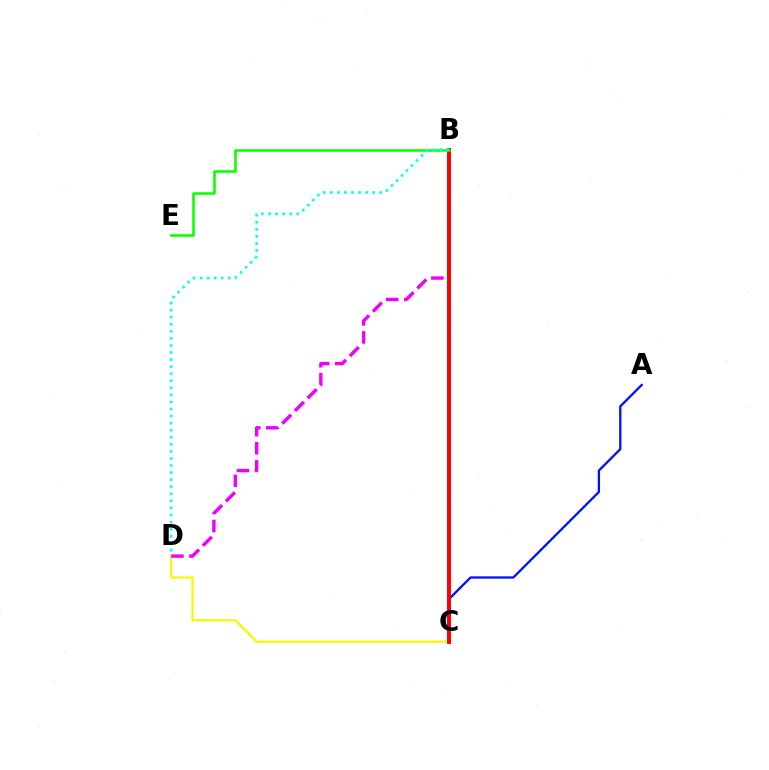{('C', 'D'): [{'color': '#fcf500', 'line_style': 'solid', 'thickness': 1.58}], ('B', 'D'): [{'color': '#ee00ff', 'line_style': 'dashed', 'thickness': 2.45}, {'color': '#00fff6', 'line_style': 'dotted', 'thickness': 1.92}], ('A', 'C'): [{'color': '#0010ff', 'line_style': 'solid', 'thickness': 1.66}], ('B', 'C'): [{'color': '#ff0000', 'line_style': 'solid', 'thickness': 2.84}], ('B', 'E'): [{'color': '#08ff00', 'line_style': 'solid', 'thickness': 1.84}]}